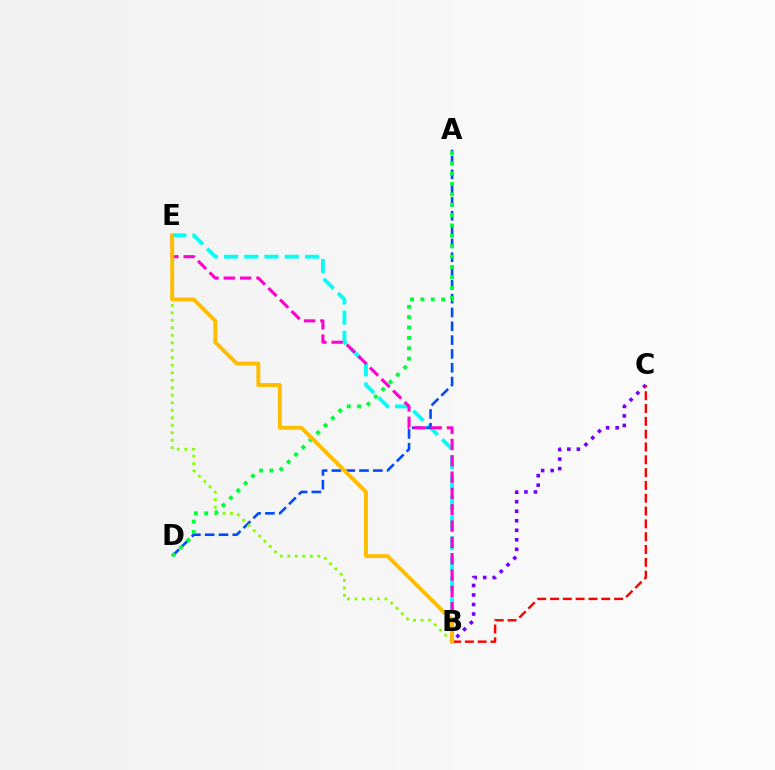{('B', 'C'): [{'color': '#7200ff', 'line_style': 'dotted', 'thickness': 2.59}, {'color': '#ff0000', 'line_style': 'dashed', 'thickness': 1.74}], ('B', 'E'): [{'color': '#00fff6', 'line_style': 'dashed', 'thickness': 2.75}, {'color': '#84ff00', 'line_style': 'dotted', 'thickness': 2.04}, {'color': '#ff00cf', 'line_style': 'dashed', 'thickness': 2.22}, {'color': '#ffbd00', 'line_style': 'solid', 'thickness': 2.82}], ('A', 'D'): [{'color': '#004bff', 'line_style': 'dashed', 'thickness': 1.88}, {'color': '#00ff39', 'line_style': 'dotted', 'thickness': 2.82}]}